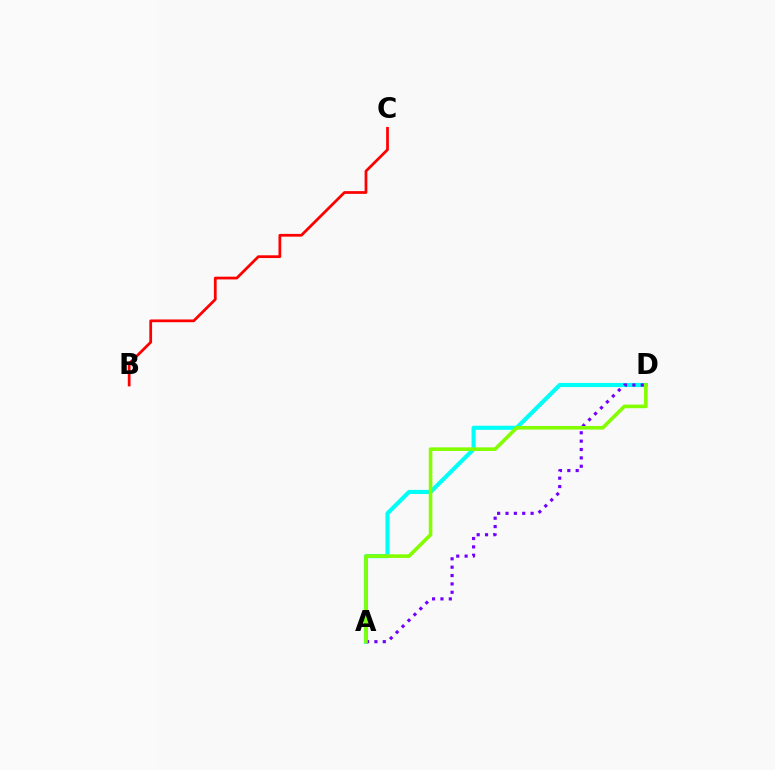{('A', 'D'): [{'color': '#00fff6', 'line_style': 'solid', 'thickness': 2.97}, {'color': '#7200ff', 'line_style': 'dotted', 'thickness': 2.27}, {'color': '#84ff00', 'line_style': 'solid', 'thickness': 2.59}], ('B', 'C'): [{'color': '#ff0000', 'line_style': 'solid', 'thickness': 1.98}]}